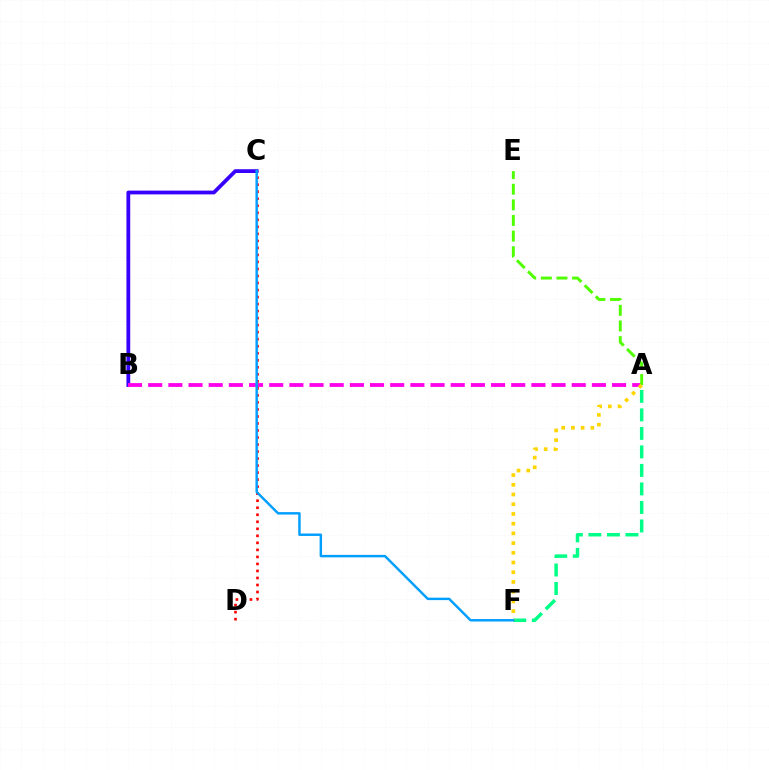{('A', 'F'): [{'color': '#00ff86', 'line_style': 'dashed', 'thickness': 2.52}, {'color': '#ffd500', 'line_style': 'dotted', 'thickness': 2.64}], ('C', 'D'): [{'color': '#ff0000', 'line_style': 'dotted', 'thickness': 1.91}], ('B', 'C'): [{'color': '#3700ff', 'line_style': 'solid', 'thickness': 2.72}], ('A', 'B'): [{'color': '#ff00ed', 'line_style': 'dashed', 'thickness': 2.74}], ('A', 'E'): [{'color': '#4fff00', 'line_style': 'dashed', 'thickness': 2.12}], ('C', 'F'): [{'color': '#009eff', 'line_style': 'solid', 'thickness': 1.76}]}